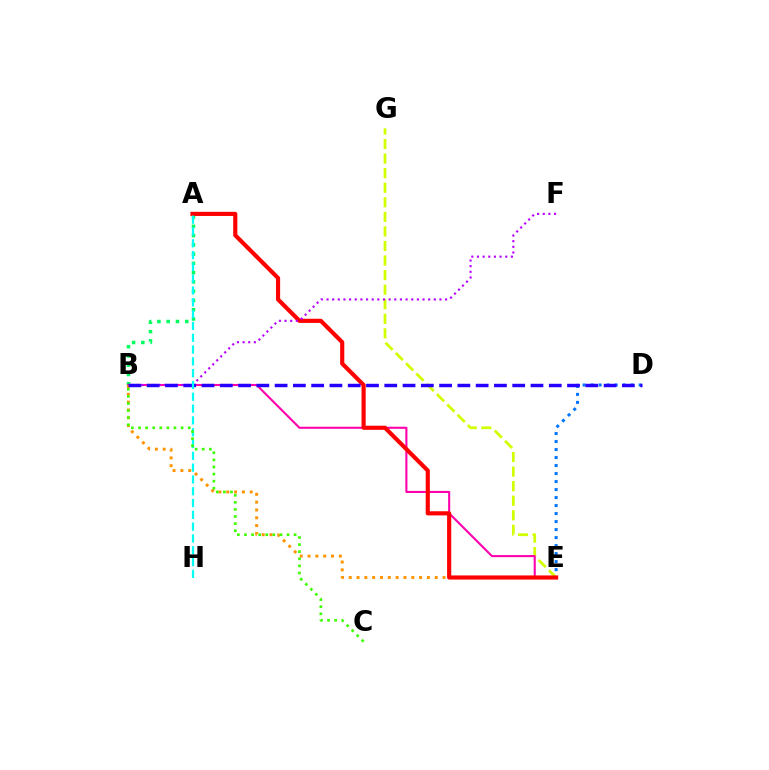{('E', 'G'): [{'color': '#d1ff00', 'line_style': 'dashed', 'thickness': 1.98}], ('A', 'B'): [{'color': '#00ff5c', 'line_style': 'dotted', 'thickness': 2.52}], ('B', 'E'): [{'color': '#ff00ac', 'line_style': 'solid', 'thickness': 1.5}, {'color': '#ff9400', 'line_style': 'dotted', 'thickness': 2.12}], ('D', 'E'): [{'color': '#0074ff', 'line_style': 'dotted', 'thickness': 2.17}], ('A', 'E'): [{'color': '#ff0000', 'line_style': 'solid', 'thickness': 2.98}], ('B', 'F'): [{'color': '#b900ff', 'line_style': 'dotted', 'thickness': 1.53}], ('B', 'D'): [{'color': '#2500ff', 'line_style': 'dashed', 'thickness': 2.48}], ('A', 'H'): [{'color': '#00fff6', 'line_style': 'dashed', 'thickness': 1.6}], ('B', 'C'): [{'color': '#3dff00', 'line_style': 'dotted', 'thickness': 1.93}]}